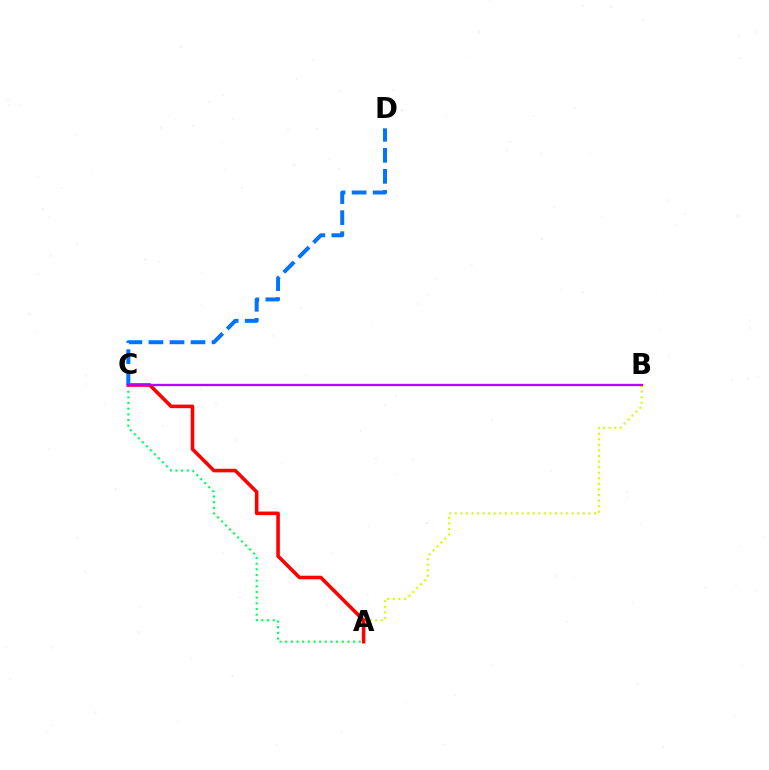{('A', 'C'): [{'color': '#00ff5c', 'line_style': 'dotted', 'thickness': 1.54}, {'color': '#ff0000', 'line_style': 'solid', 'thickness': 2.57}], ('A', 'B'): [{'color': '#d1ff00', 'line_style': 'dotted', 'thickness': 1.51}], ('C', 'D'): [{'color': '#0074ff', 'line_style': 'dashed', 'thickness': 2.86}], ('B', 'C'): [{'color': '#b900ff', 'line_style': 'solid', 'thickness': 1.68}]}